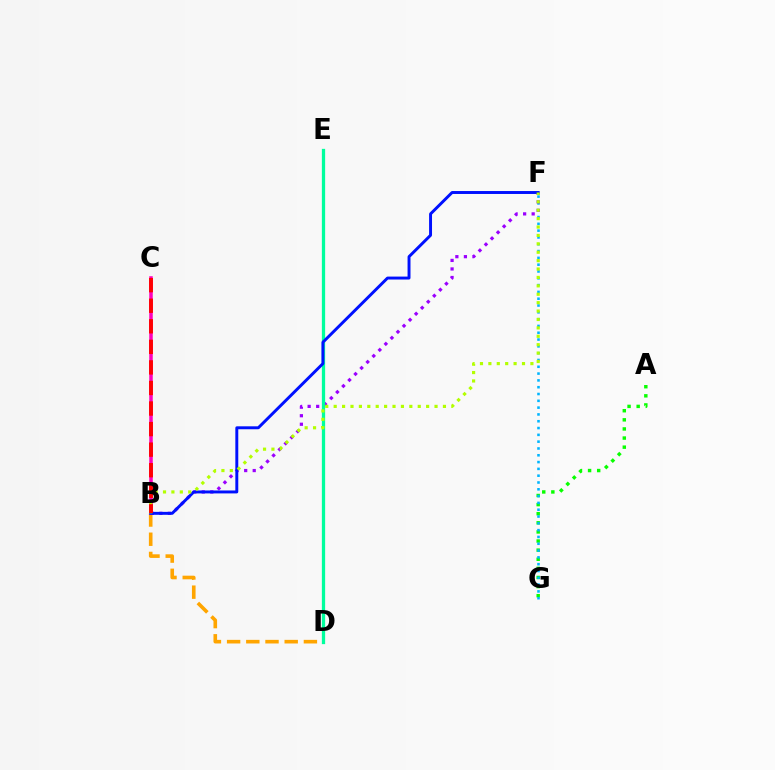{('B', 'D'): [{'color': '#ffa500', 'line_style': 'dashed', 'thickness': 2.61}], ('A', 'G'): [{'color': '#08ff00', 'line_style': 'dotted', 'thickness': 2.47}], ('F', 'G'): [{'color': '#00b5ff', 'line_style': 'dotted', 'thickness': 1.85}], ('B', 'C'): [{'color': '#ff00bd', 'line_style': 'solid', 'thickness': 2.53}, {'color': '#ff0000', 'line_style': 'dashed', 'thickness': 2.79}], ('B', 'F'): [{'color': '#9b00ff', 'line_style': 'dotted', 'thickness': 2.32}, {'color': '#0010ff', 'line_style': 'solid', 'thickness': 2.12}, {'color': '#b3ff00', 'line_style': 'dotted', 'thickness': 2.28}], ('D', 'E'): [{'color': '#00ff9d', 'line_style': 'solid', 'thickness': 2.35}]}